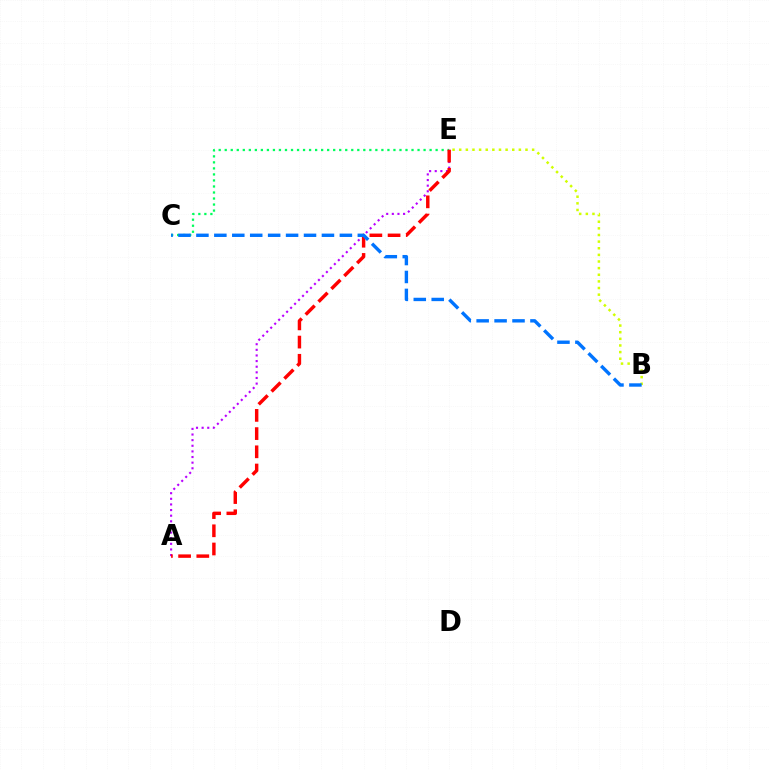{('A', 'E'): [{'color': '#b900ff', 'line_style': 'dotted', 'thickness': 1.53}, {'color': '#ff0000', 'line_style': 'dashed', 'thickness': 2.47}], ('B', 'E'): [{'color': '#d1ff00', 'line_style': 'dotted', 'thickness': 1.8}], ('C', 'E'): [{'color': '#00ff5c', 'line_style': 'dotted', 'thickness': 1.64}], ('B', 'C'): [{'color': '#0074ff', 'line_style': 'dashed', 'thickness': 2.44}]}